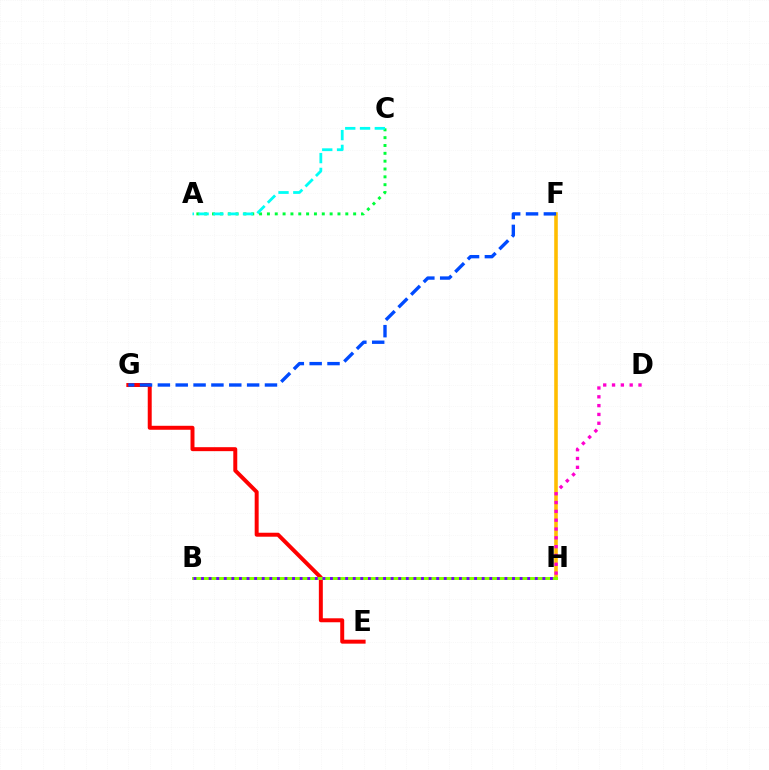{('F', 'H'): [{'color': '#ffbd00', 'line_style': 'solid', 'thickness': 2.58}], ('D', 'H'): [{'color': '#ff00cf', 'line_style': 'dotted', 'thickness': 2.4}], ('A', 'C'): [{'color': '#00ff39', 'line_style': 'dotted', 'thickness': 2.13}, {'color': '#00fff6', 'line_style': 'dashed', 'thickness': 2.01}], ('E', 'G'): [{'color': '#ff0000', 'line_style': 'solid', 'thickness': 2.86}], ('F', 'G'): [{'color': '#004bff', 'line_style': 'dashed', 'thickness': 2.42}], ('B', 'H'): [{'color': '#84ff00', 'line_style': 'solid', 'thickness': 2.13}, {'color': '#7200ff', 'line_style': 'dotted', 'thickness': 2.06}]}